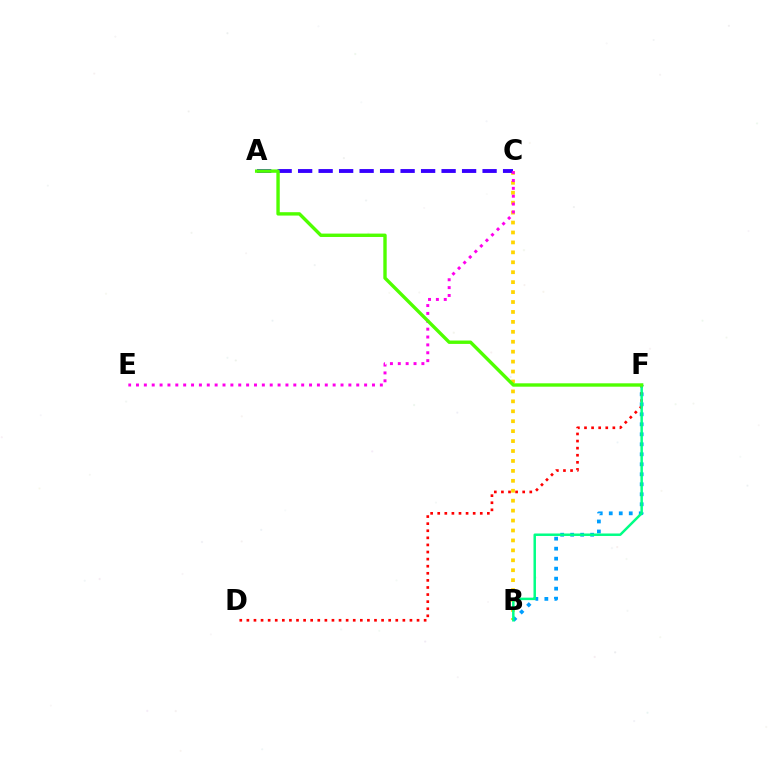{('B', 'C'): [{'color': '#ffd500', 'line_style': 'dotted', 'thickness': 2.7}], ('B', 'F'): [{'color': '#009eff', 'line_style': 'dotted', 'thickness': 2.72}, {'color': '#00ff86', 'line_style': 'solid', 'thickness': 1.78}], ('A', 'C'): [{'color': '#3700ff', 'line_style': 'dashed', 'thickness': 2.78}], ('D', 'F'): [{'color': '#ff0000', 'line_style': 'dotted', 'thickness': 1.93}], ('C', 'E'): [{'color': '#ff00ed', 'line_style': 'dotted', 'thickness': 2.14}], ('A', 'F'): [{'color': '#4fff00', 'line_style': 'solid', 'thickness': 2.44}]}